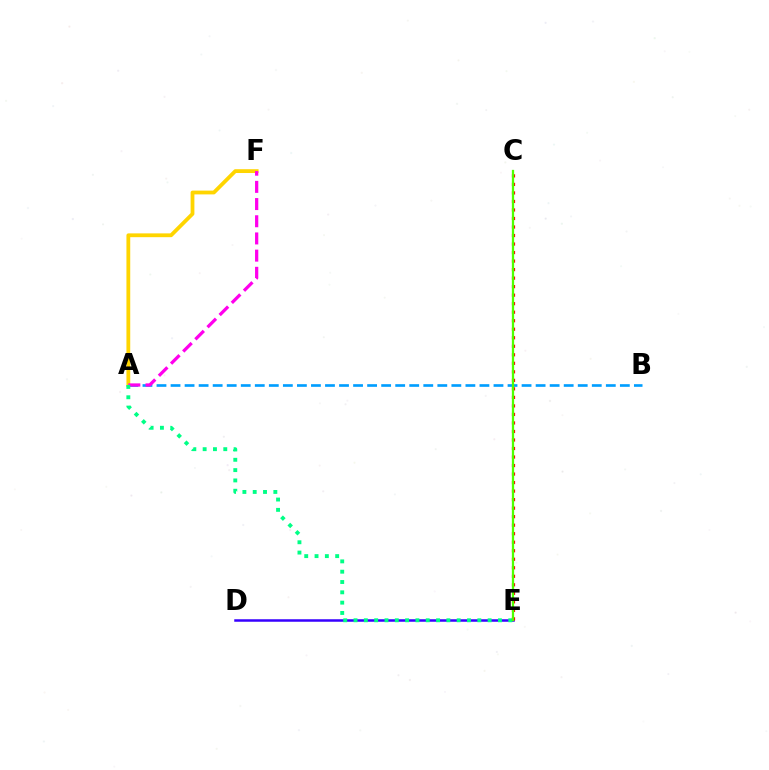{('A', 'B'): [{'color': '#009eff', 'line_style': 'dashed', 'thickness': 1.91}], ('D', 'E'): [{'color': '#3700ff', 'line_style': 'solid', 'thickness': 1.8}], ('A', 'F'): [{'color': '#ffd500', 'line_style': 'solid', 'thickness': 2.73}, {'color': '#ff00ed', 'line_style': 'dashed', 'thickness': 2.33}], ('A', 'E'): [{'color': '#00ff86', 'line_style': 'dotted', 'thickness': 2.8}], ('C', 'E'): [{'color': '#ff0000', 'line_style': 'dotted', 'thickness': 2.31}, {'color': '#4fff00', 'line_style': 'solid', 'thickness': 1.64}]}